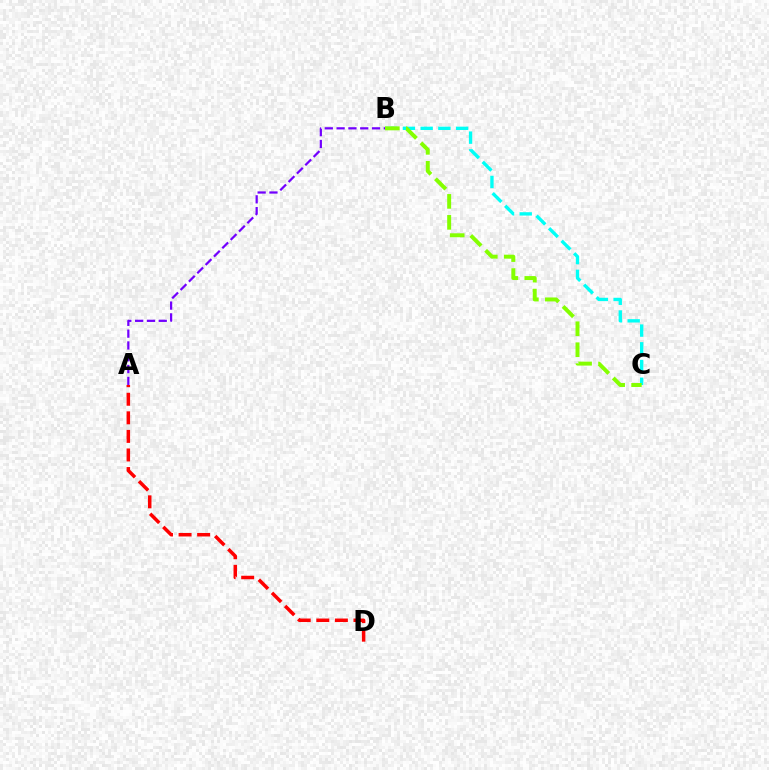{('B', 'C'): [{'color': '#00fff6', 'line_style': 'dashed', 'thickness': 2.41}, {'color': '#84ff00', 'line_style': 'dashed', 'thickness': 2.85}], ('A', 'D'): [{'color': '#ff0000', 'line_style': 'dashed', 'thickness': 2.52}], ('A', 'B'): [{'color': '#7200ff', 'line_style': 'dashed', 'thickness': 1.6}]}